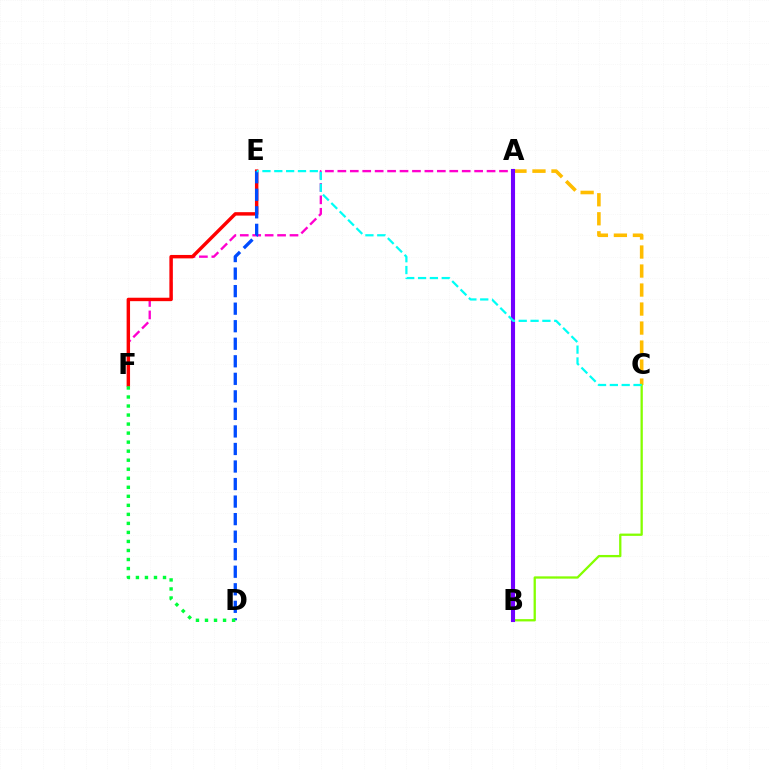{('A', 'F'): [{'color': '#ff00cf', 'line_style': 'dashed', 'thickness': 1.69}], ('A', 'C'): [{'color': '#ffbd00', 'line_style': 'dashed', 'thickness': 2.58}], ('B', 'C'): [{'color': '#84ff00', 'line_style': 'solid', 'thickness': 1.65}], ('A', 'B'): [{'color': '#7200ff', 'line_style': 'solid', 'thickness': 2.95}], ('E', 'F'): [{'color': '#ff0000', 'line_style': 'solid', 'thickness': 2.47}], ('D', 'E'): [{'color': '#004bff', 'line_style': 'dashed', 'thickness': 2.38}], ('C', 'E'): [{'color': '#00fff6', 'line_style': 'dashed', 'thickness': 1.61}], ('D', 'F'): [{'color': '#00ff39', 'line_style': 'dotted', 'thickness': 2.45}]}